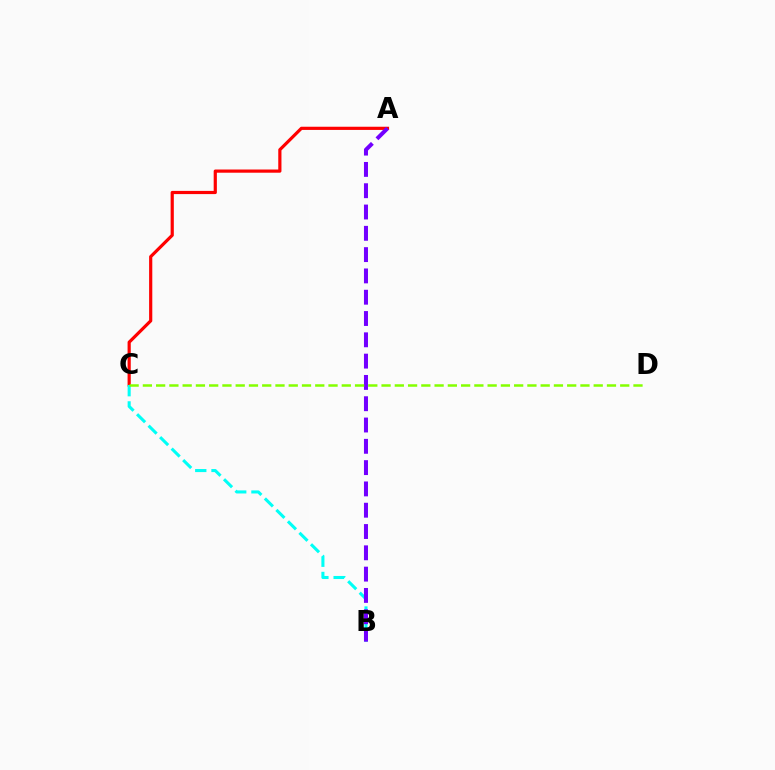{('A', 'C'): [{'color': '#ff0000', 'line_style': 'solid', 'thickness': 2.3}], ('B', 'C'): [{'color': '#00fff6', 'line_style': 'dashed', 'thickness': 2.21}], ('A', 'B'): [{'color': '#7200ff', 'line_style': 'dashed', 'thickness': 2.89}], ('C', 'D'): [{'color': '#84ff00', 'line_style': 'dashed', 'thickness': 1.8}]}